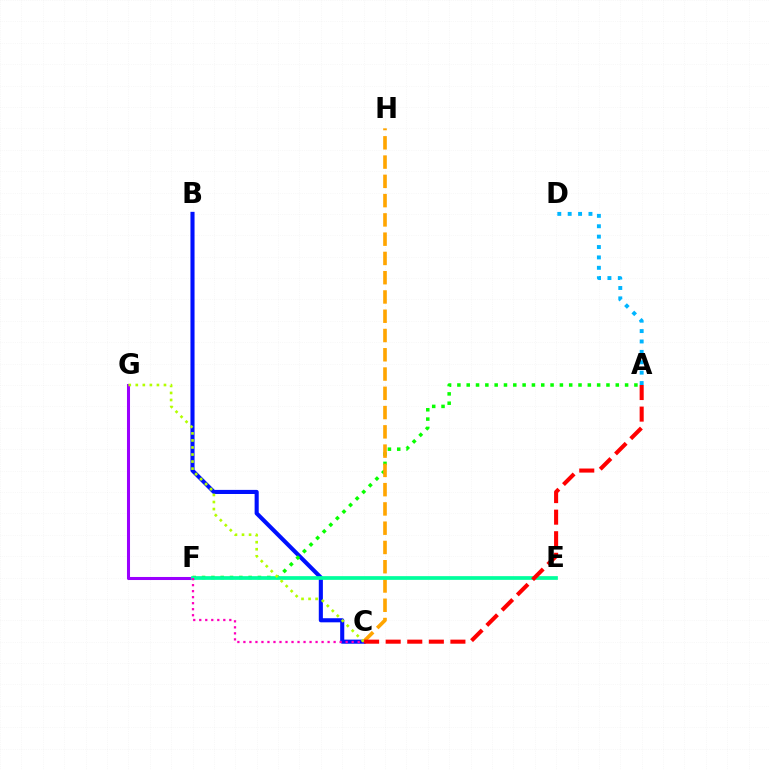{('B', 'C'): [{'color': '#0010ff', 'line_style': 'solid', 'thickness': 2.95}], ('A', 'D'): [{'color': '#00b5ff', 'line_style': 'dotted', 'thickness': 2.82}], ('A', 'F'): [{'color': '#08ff00', 'line_style': 'dotted', 'thickness': 2.53}], ('F', 'G'): [{'color': '#9b00ff', 'line_style': 'solid', 'thickness': 2.19}], ('C', 'H'): [{'color': '#ffa500', 'line_style': 'dashed', 'thickness': 2.62}], ('E', 'F'): [{'color': '#00ff9d', 'line_style': 'solid', 'thickness': 2.67}], ('C', 'F'): [{'color': '#ff00bd', 'line_style': 'dotted', 'thickness': 1.63}], ('C', 'G'): [{'color': '#b3ff00', 'line_style': 'dotted', 'thickness': 1.91}], ('A', 'C'): [{'color': '#ff0000', 'line_style': 'dashed', 'thickness': 2.93}]}